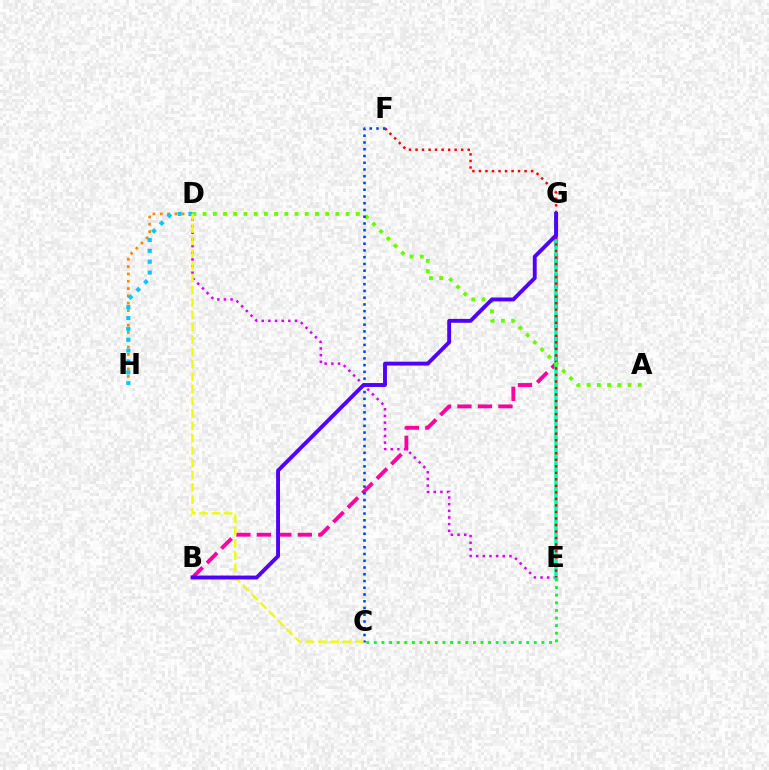{('D', 'E'): [{'color': '#d600ff', 'line_style': 'dotted', 'thickness': 1.81}], ('B', 'G'): [{'color': '#ff00a0', 'line_style': 'dashed', 'thickness': 2.78}, {'color': '#4f00ff', 'line_style': 'solid', 'thickness': 2.8}], ('E', 'G'): [{'color': '#00ffaf', 'line_style': 'solid', 'thickness': 2.53}], ('E', 'F'): [{'color': '#ff0000', 'line_style': 'dotted', 'thickness': 1.77}], ('D', 'H'): [{'color': '#ff8800', 'line_style': 'dotted', 'thickness': 1.99}, {'color': '#00c7ff', 'line_style': 'dotted', 'thickness': 2.95}], ('A', 'D'): [{'color': '#66ff00', 'line_style': 'dotted', 'thickness': 2.77}], ('C', 'F'): [{'color': '#003fff', 'line_style': 'dotted', 'thickness': 1.83}], ('C', 'D'): [{'color': '#eeff00', 'line_style': 'dashed', 'thickness': 1.67}], ('C', 'E'): [{'color': '#00ff27', 'line_style': 'dotted', 'thickness': 2.07}]}